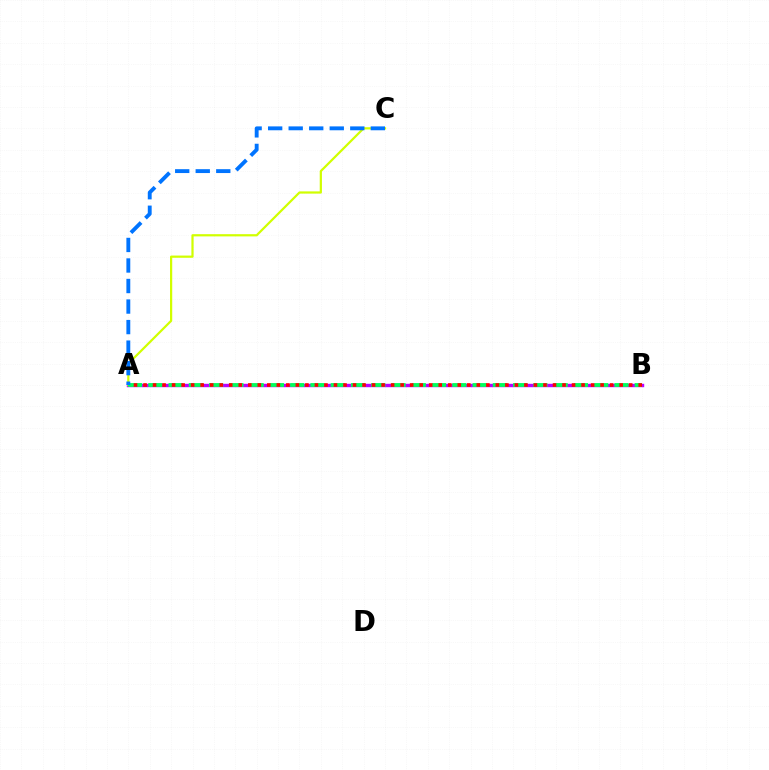{('A', 'B'): [{'color': '#b900ff', 'line_style': 'solid', 'thickness': 2.45}, {'color': '#00ff5c', 'line_style': 'dashed', 'thickness': 2.75}, {'color': '#ff0000', 'line_style': 'dotted', 'thickness': 2.59}], ('A', 'C'): [{'color': '#d1ff00', 'line_style': 'solid', 'thickness': 1.6}, {'color': '#0074ff', 'line_style': 'dashed', 'thickness': 2.79}]}